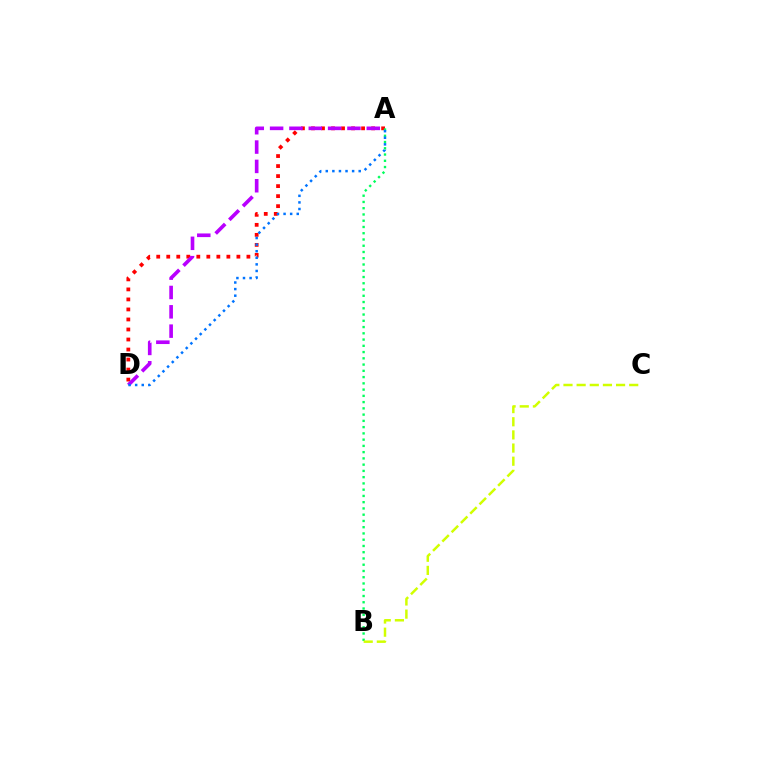{('A', 'D'): [{'color': '#ff0000', 'line_style': 'dotted', 'thickness': 2.72}, {'color': '#b900ff', 'line_style': 'dashed', 'thickness': 2.63}, {'color': '#0074ff', 'line_style': 'dotted', 'thickness': 1.79}], ('A', 'B'): [{'color': '#00ff5c', 'line_style': 'dotted', 'thickness': 1.7}], ('B', 'C'): [{'color': '#d1ff00', 'line_style': 'dashed', 'thickness': 1.79}]}